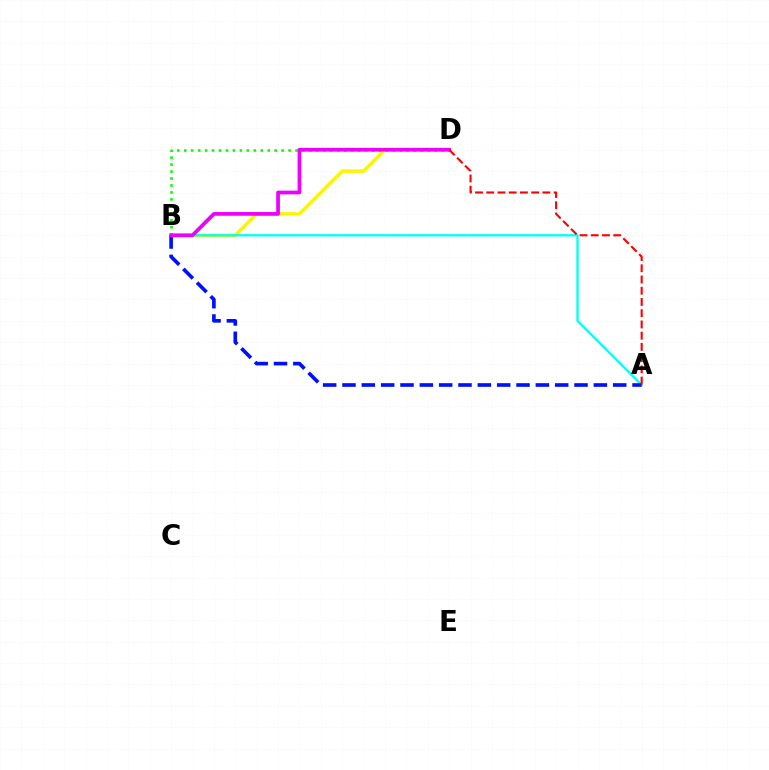{('B', 'D'): [{'color': '#fcf500', 'line_style': 'solid', 'thickness': 2.46}, {'color': '#08ff00', 'line_style': 'dotted', 'thickness': 1.89}, {'color': '#ee00ff', 'line_style': 'solid', 'thickness': 2.68}], ('A', 'B'): [{'color': '#00fff6', 'line_style': 'solid', 'thickness': 1.67}, {'color': '#0010ff', 'line_style': 'dashed', 'thickness': 2.63}], ('A', 'D'): [{'color': '#ff0000', 'line_style': 'dashed', 'thickness': 1.53}]}